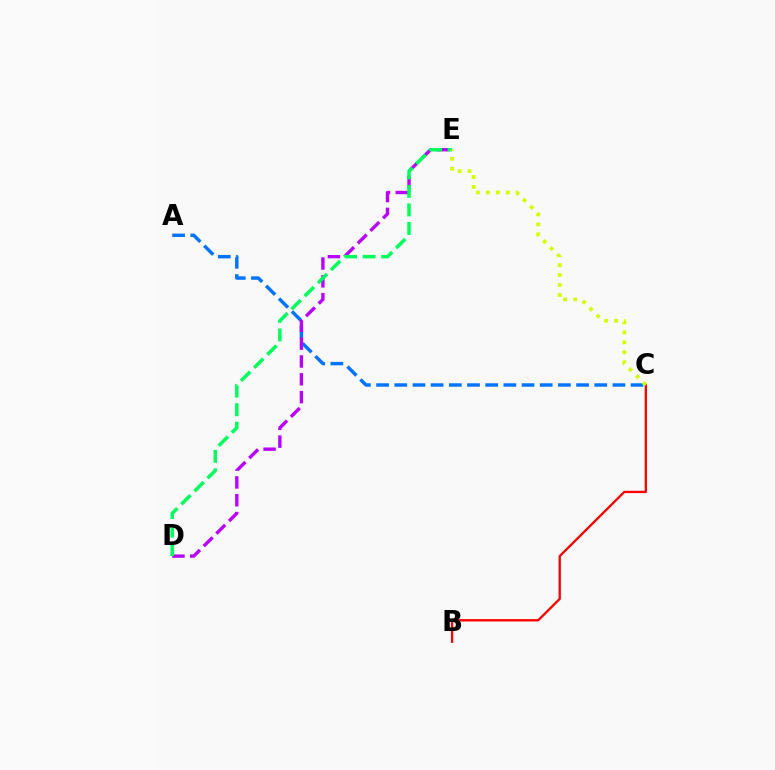{('A', 'C'): [{'color': '#0074ff', 'line_style': 'dashed', 'thickness': 2.47}], ('D', 'E'): [{'color': '#b900ff', 'line_style': 'dashed', 'thickness': 2.42}, {'color': '#00ff5c', 'line_style': 'dashed', 'thickness': 2.52}], ('B', 'C'): [{'color': '#ff0000', 'line_style': 'solid', 'thickness': 1.67}], ('C', 'E'): [{'color': '#d1ff00', 'line_style': 'dotted', 'thickness': 2.7}]}